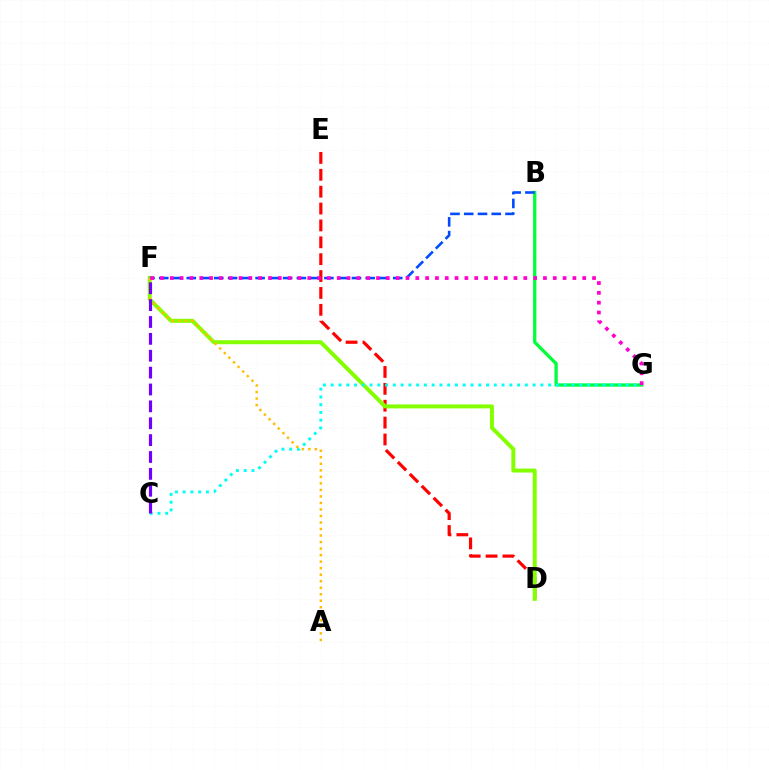{('B', 'G'): [{'color': '#00ff39', 'line_style': 'solid', 'thickness': 2.36}], ('D', 'E'): [{'color': '#ff0000', 'line_style': 'dashed', 'thickness': 2.29}], ('D', 'F'): [{'color': '#84ff00', 'line_style': 'solid', 'thickness': 2.87}], ('C', 'G'): [{'color': '#00fff6', 'line_style': 'dotted', 'thickness': 2.11}], ('B', 'F'): [{'color': '#004bff', 'line_style': 'dashed', 'thickness': 1.87}], ('A', 'F'): [{'color': '#ffbd00', 'line_style': 'dotted', 'thickness': 1.77}], ('C', 'F'): [{'color': '#7200ff', 'line_style': 'dashed', 'thickness': 2.29}], ('F', 'G'): [{'color': '#ff00cf', 'line_style': 'dotted', 'thickness': 2.67}]}